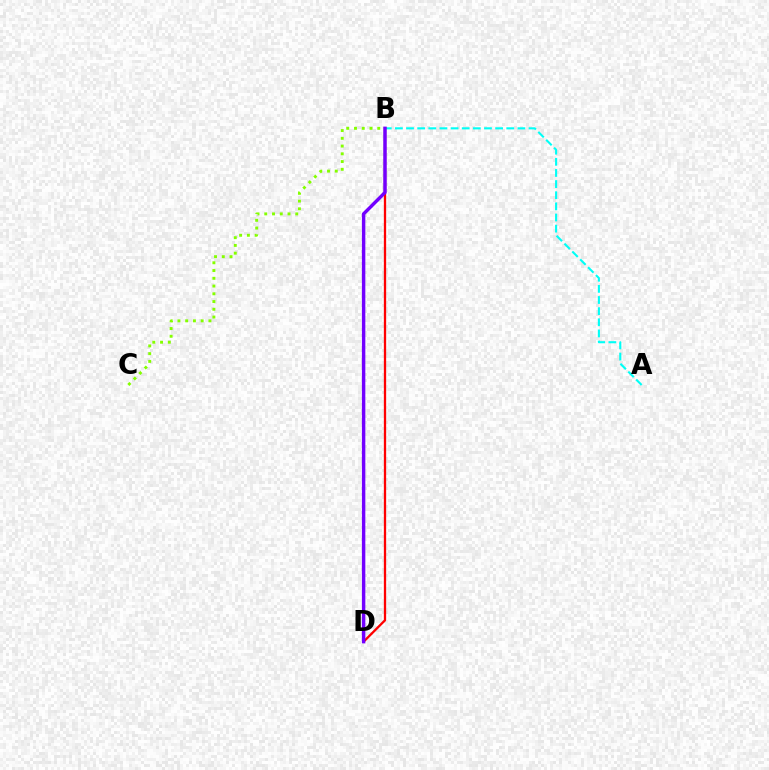{('A', 'B'): [{'color': '#00fff6', 'line_style': 'dashed', 'thickness': 1.51}], ('B', 'D'): [{'color': '#ff0000', 'line_style': 'solid', 'thickness': 1.65}, {'color': '#7200ff', 'line_style': 'solid', 'thickness': 2.46}], ('B', 'C'): [{'color': '#84ff00', 'line_style': 'dotted', 'thickness': 2.11}]}